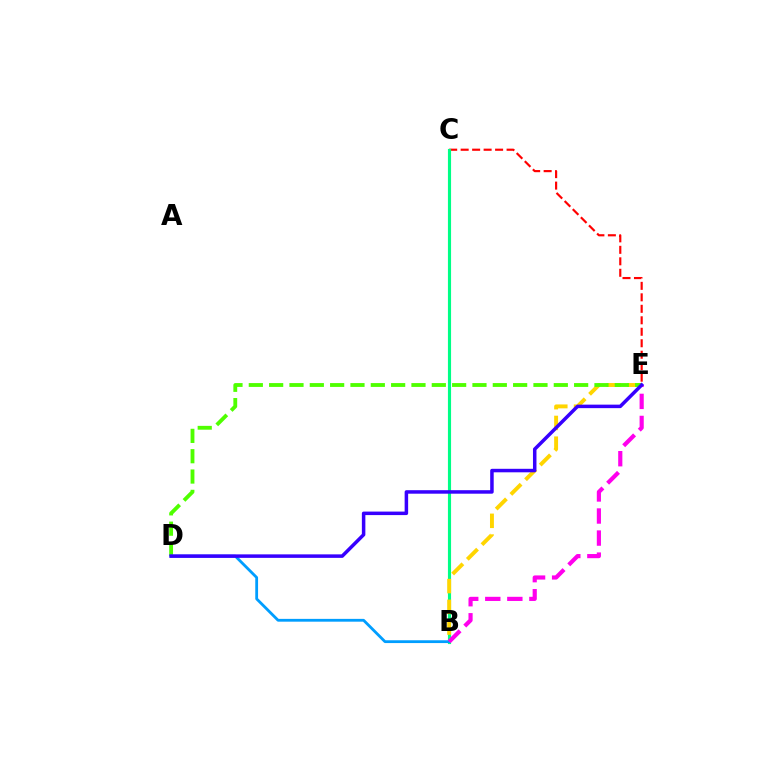{('C', 'E'): [{'color': '#ff0000', 'line_style': 'dashed', 'thickness': 1.56}], ('B', 'C'): [{'color': '#00ff86', 'line_style': 'solid', 'thickness': 2.25}], ('B', 'E'): [{'color': '#ffd500', 'line_style': 'dashed', 'thickness': 2.82}, {'color': '#ff00ed', 'line_style': 'dashed', 'thickness': 3.0}], ('D', 'E'): [{'color': '#4fff00', 'line_style': 'dashed', 'thickness': 2.76}, {'color': '#3700ff', 'line_style': 'solid', 'thickness': 2.52}], ('B', 'D'): [{'color': '#009eff', 'line_style': 'solid', 'thickness': 2.02}]}